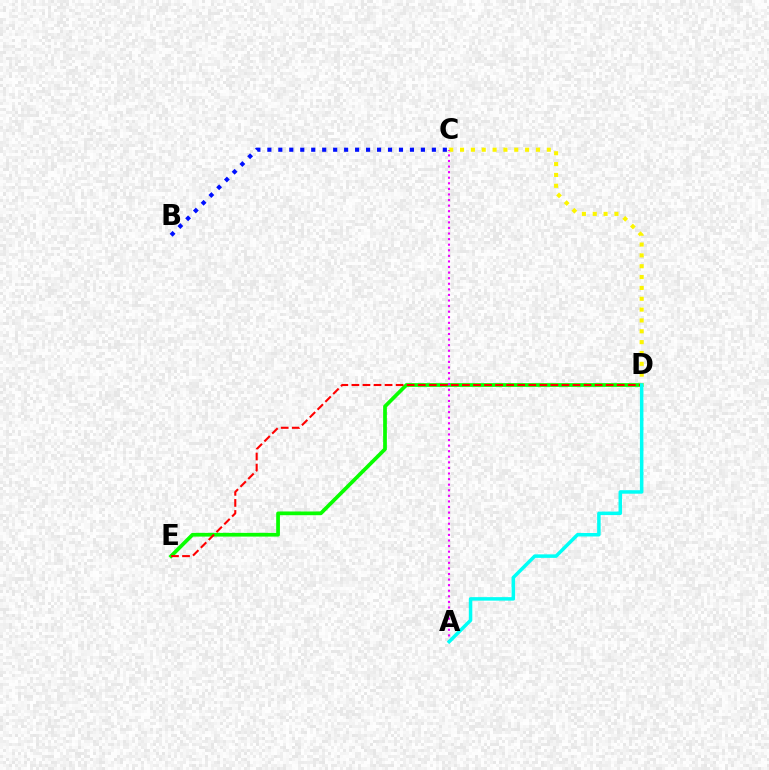{('D', 'E'): [{'color': '#08ff00', 'line_style': 'solid', 'thickness': 2.68}, {'color': '#ff0000', 'line_style': 'dashed', 'thickness': 1.5}], ('C', 'D'): [{'color': '#fcf500', 'line_style': 'dotted', 'thickness': 2.95}], ('A', 'C'): [{'color': '#ee00ff', 'line_style': 'dotted', 'thickness': 1.52}], ('B', 'C'): [{'color': '#0010ff', 'line_style': 'dotted', 'thickness': 2.98}], ('A', 'D'): [{'color': '#00fff6', 'line_style': 'solid', 'thickness': 2.52}]}